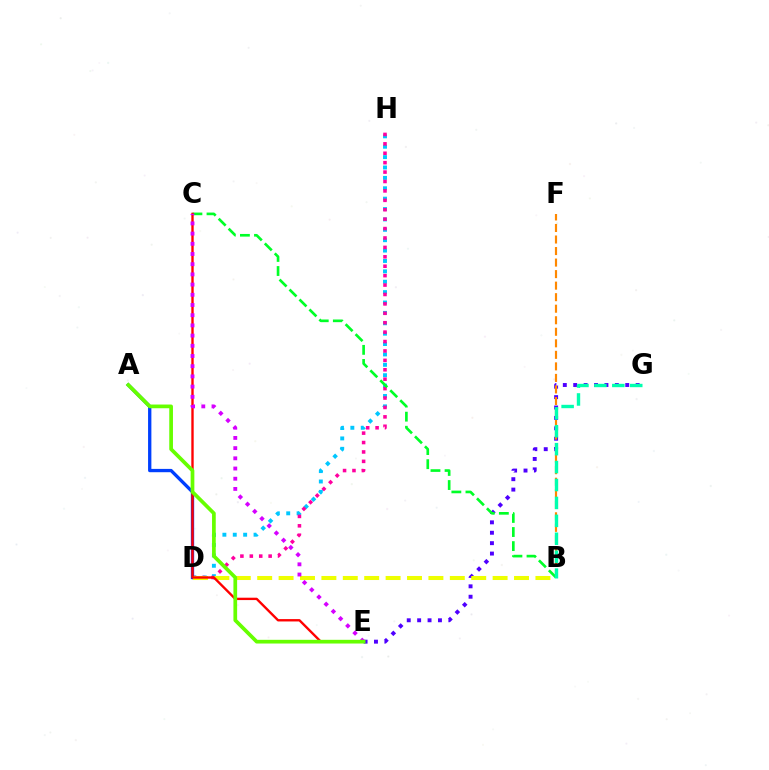{('D', 'H'): [{'color': '#00c7ff', 'line_style': 'dotted', 'thickness': 2.82}, {'color': '#ff00a0', 'line_style': 'dotted', 'thickness': 2.56}], ('E', 'G'): [{'color': '#4f00ff', 'line_style': 'dotted', 'thickness': 2.83}], ('B', 'F'): [{'color': '#ff8800', 'line_style': 'dashed', 'thickness': 1.57}], ('A', 'D'): [{'color': '#003fff', 'line_style': 'solid', 'thickness': 2.38}], ('B', 'D'): [{'color': '#eeff00', 'line_style': 'dashed', 'thickness': 2.91}], ('B', 'C'): [{'color': '#00ff27', 'line_style': 'dashed', 'thickness': 1.91}], ('C', 'E'): [{'color': '#ff0000', 'line_style': 'solid', 'thickness': 1.71}, {'color': '#d600ff', 'line_style': 'dotted', 'thickness': 2.77}], ('B', 'G'): [{'color': '#00ffaf', 'line_style': 'dashed', 'thickness': 2.44}], ('A', 'E'): [{'color': '#66ff00', 'line_style': 'solid', 'thickness': 2.67}]}